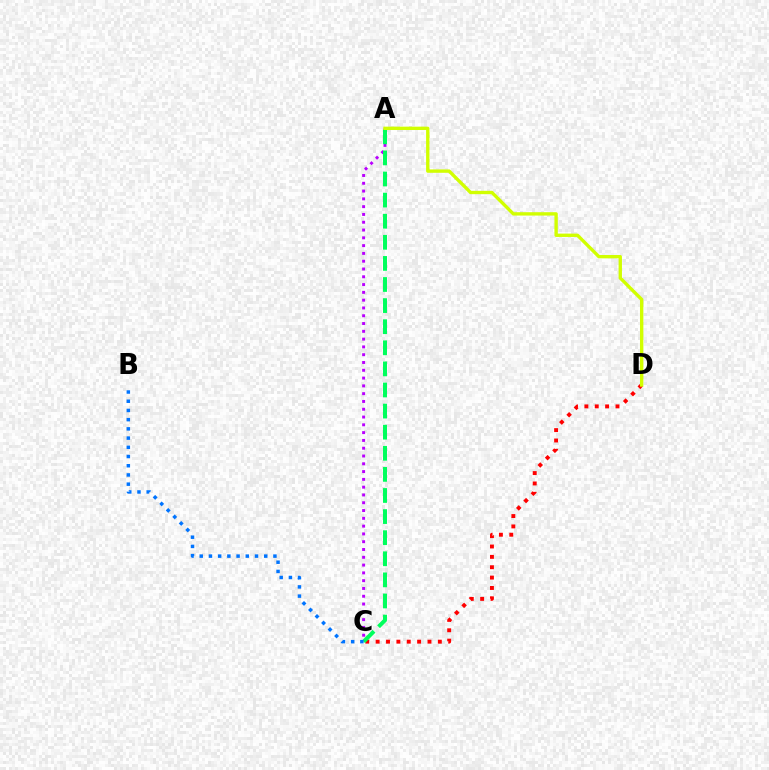{('C', 'D'): [{'color': '#ff0000', 'line_style': 'dotted', 'thickness': 2.82}], ('A', 'C'): [{'color': '#b900ff', 'line_style': 'dotted', 'thickness': 2.12}, {'color': '#00ff5c', 'line_style': 'dashed', 'thickness': 2.87}], ('A', 'D'): [{'color': '#d1ff00', 'line_style': 'solid', 'thickness': 2.42}], ('B', 'C'): [{'color': '#0074ff', 'line_style': 'dotted', 'thickness': 2.5}]}